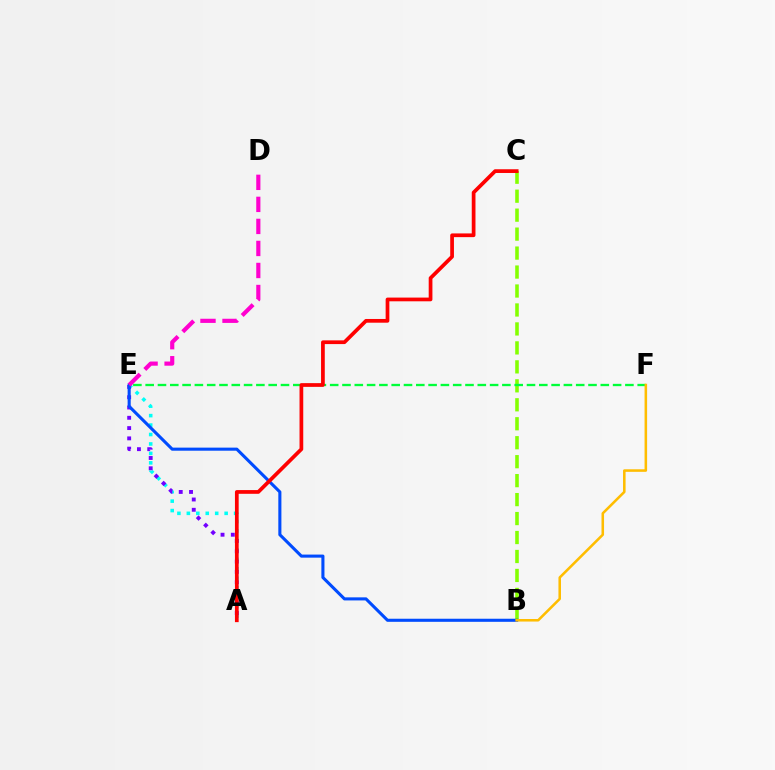{('B', 'C'): [{'color': '#84ff00', 'line_style': 'dashed', 'thickness': 2.58}], ('A', 'E'): [{'color': '#00fff6', 'line_style': 'dotted', 'thickness': 2.57}, {'color': '#7200ff', 'line_style': 'dotted', 'thickness': 2.79}], ('B', 'E'): [{'color': '#004bff', 'line_style': 'solid', 'thickness': 2.22}], ('E', 'F'): [{'color': '#00ff39', 'line_style': 'dashed', 'thickness': 1.67}], ('B', 'F'): [{'color': '#ffbd00', 'line_style': 'solid', 'thickness': 1.84}], ('A', 'C'): [{'color': '#ff0000', 'line_style': 'solid', 'thickness': 2.68}], ('D', 'E'): [{'color': '#ff00cf', 'line_style': 'dashed', 'thickness': 2.99}]}